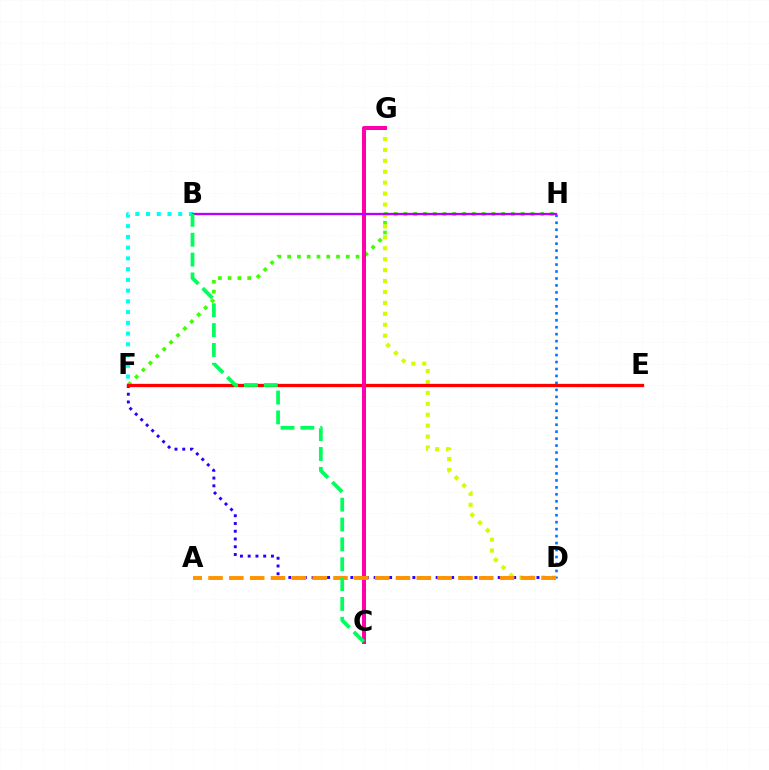{('F', 'H'): [{'color': '#3dff00', 'line_style': 'dotted', 'thickness': 2.65}], ('D', 'G'): [{'color': '#d1ff00', 'line_style': 'dotted', 'thickness': 2.97}], ('D', 'F'): [{'color': '#2500ff', 'line_style': 'dotted', 'thickness': 2.11}], ('D', 'H'): [{'color': '#0074ff', 'line_style': 'dotted', 'thickness': 1.89}], ('B', 'F'): [{'color': '#00fff6', 'line_style': 'dotted', 'thickness': 2.92}], ('E', 'F'): [{'color': '#ff0000', 'line_style': 'solid', 'thickness': 2.36}], ('C', 'G'): [{'color': '#ff00ac', 'line_style': 'solid', 'thickness': 2.88}], ('A', 'D'): [{'color': '#ff9400', 'line_style': 'dashed', 'thickness': 2.83}], ('B', 'H'): [{'color': '#b900ff', 'line_style': 'solid', 'thickness': 1.68}], ('B', 'C'): [{'color': '#00ff5c', 'line_style': 'dashed', 'thickness': 2.7}]}